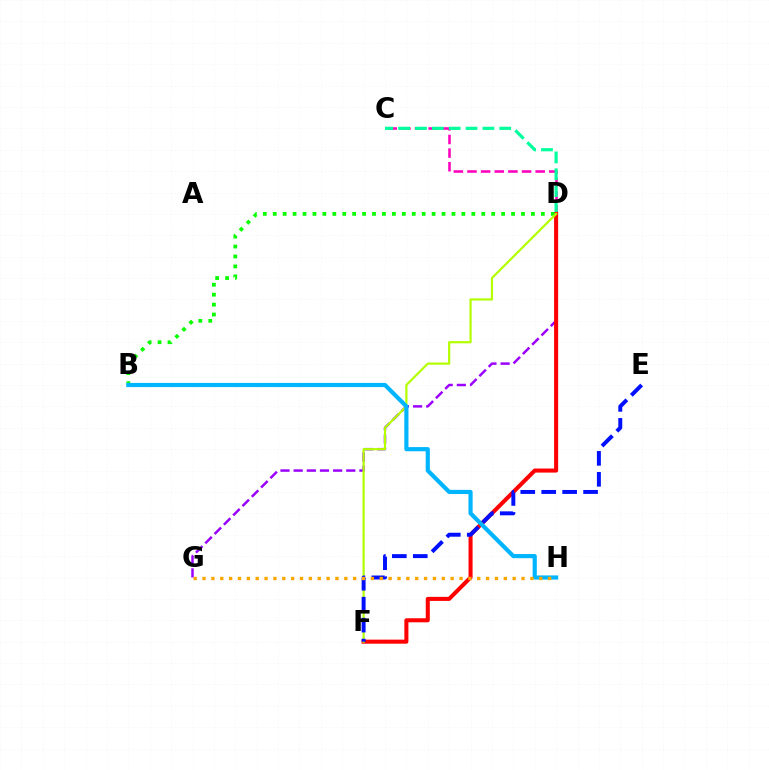{('C', 'D'): [{'color': '#ff00bd', 'line_style': 'dashed', 'thickness': 1.85}, {'color': '#00ff9d', 'line_style': 'dashed', 'thickness': 2.29}], ('D', 'G'): [{'color': '#9b00ff', 'line_style': 'dashed', 'thickness': 1.79}], ('D', 'F'): [{'color': '#ff0000', 'line_style': 'solid', 'thickness': 2.92}, {'color': '#b3ff00', 'line_style': 'solid', 'thickness': 1.58}], ('B', 'D'): [{'color': '#08ff00', 'line_style': 'dotted', 'thickness': 2.7}], ('B', 'H'): [{'color': '#00b5ff', 'line_style': 'solid', 'thickness': 3.0}], ('E', 'F'): [{'color': '#0010ff', 'line_style': 'dashed', 'thickness': 2.85}], ('G', 'H'): [{'color': '#ffa500', 'line_style': 'dotted', 'thickness': 2.41}]}